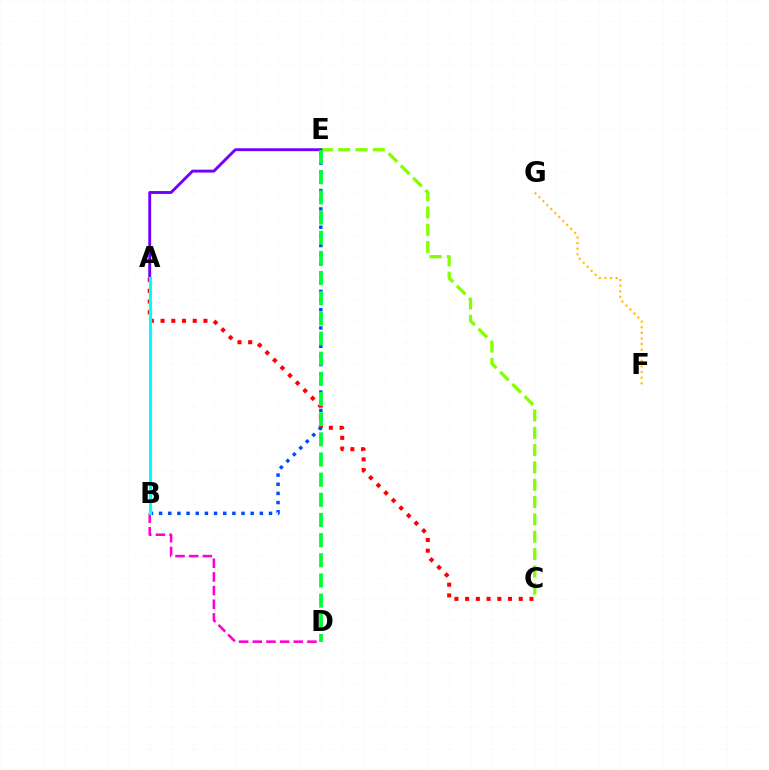{('A', 'C'): [{'color': '#ff0000', 'line_style': 'dotted', 'thickness': 2.91}], ('B', 'E'): [{'color': '#004bff', 'line_style': 'dotted', 'thickness': 2.49}], ('C', 'E'): [{'color': '#84ff00', 'line_style': 'dashed', 'thickness': 2.35}], ('A', 'E'): [{'color': '#7200ff', 'line_style': 'solid', 'thickness': 2.08}], ('D', 'E'): [{'color': '#00ff39', 'line_style': 'dashed', 'thickness': 2.74}], ('B', 'D'): [{'color': '#ff00cf', 'line_style': 'dashed', 'thickness': 1.86}], ('F', 'G'): [{'color': '#ffbd00', 'line_style': 'dotted', 'thickness': 1.52}], ('A', 'B'): [{'color': '#00fff6', 'line_style': 'solid', 'thickness': 2.26}]}